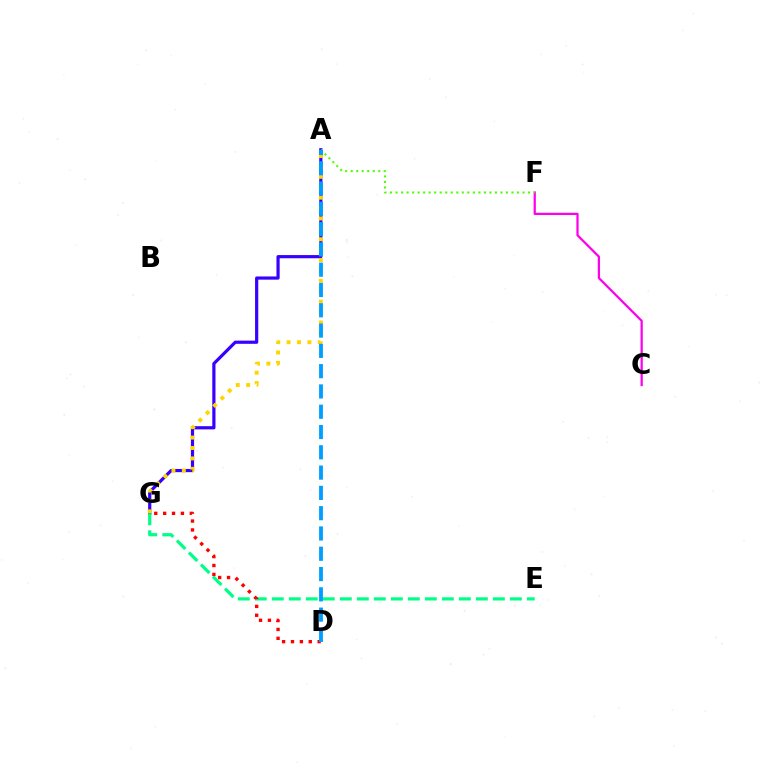{('A', 'G'): [{'color': '#3700ff', 'line_style': 'solid', 'thickness': 2.3}, {'color': '#ffd500', 'line_style': 'dotted', 'thickness': 2.83}], ('C', 'F'): [{'color': '#ff00ed', 'line_style': 'solid', 'thickness': 1.62}], ('E', 'G'): [{'color': '#00ff86', 'line_style': 'dashed', 'thickness': 2.31}], ('A', 'F'): [{'color': '#4fff00', 'line_style': 'dotted', 'thickness': 1.5}], ('D', 'G'): [{'color': '#ff0000', 'line_style': 'dotted', 'thickness': 2.42}], ('A', 'D'): [{'color': '#009eff', 'line_style': 'dashed', 'thickness': 2.76}]}